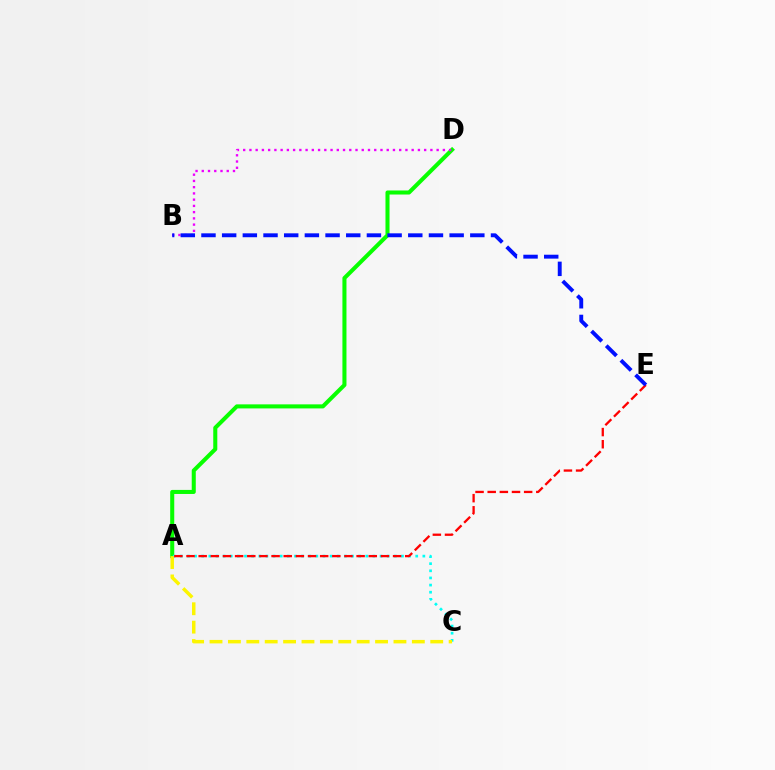{('A', 'D'): [{'color': '#08ff00', 'line_style': 'solid', 'thickness': 2.92}], ('A', 'C'): [{'color': '#00fff6', 'line_style': 'dotted', 'thickness': 1.94}, {'color': '#fcf500', 'line_style': 'dashed', 'thickness': 2.5}], ('B', 'D'): [{'color': '#ee00ff', 'line_style': 'dotted', 'thickness': 1.7}], ('A', 'E'): [{'color': '#ff0000', 'line_style': 'dashed', 'thickness': 1.65}], ('B', 'E'): [{'color': '#0010ff', 'line_style': 'dashed', 'thickness': 2.81}]}